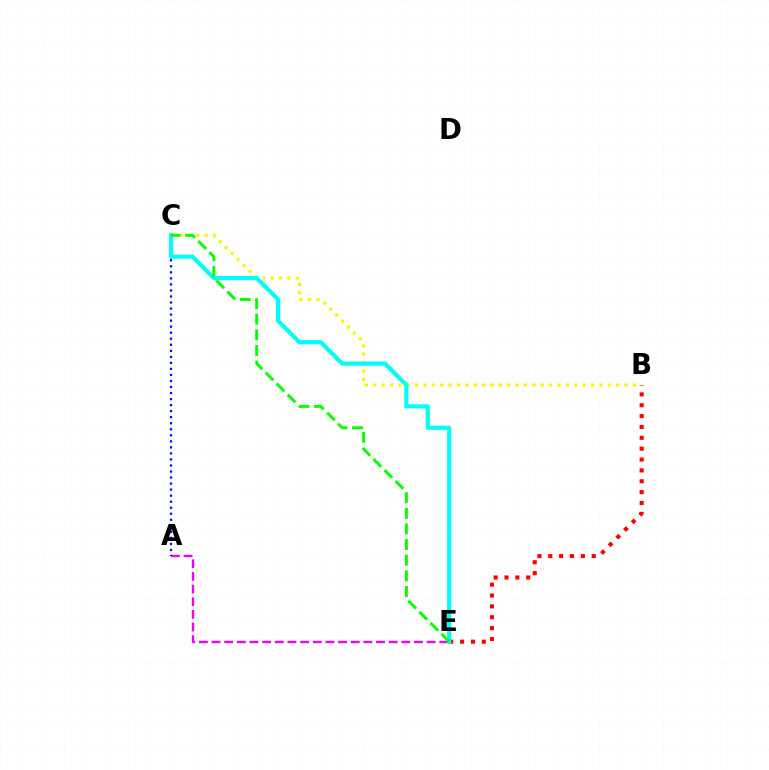{('A', 'E'): [{'color': '#ee00ff', 'line_style': 'dashed', 'thickness': 1.72}], ('B', 'E'): [{'color': '#ff0000', 'line_style': 'dotted', 'thickness': 2.95}], ('B', 'C'): [{'color': '#fcf500', 'line_style': 'dotted', 'thickness': 2.28}], ('A', 'C'): [{'color': '#0010ff', 'line_style': 'dotted', 'thickness': 1.64}], ('C', 'E'): [{'color': '#00fff6', 'line_style': 'solid', 'thickness': 3.0}, {'color': '#08ff00', 'line_style': 'dashed', 'thickness': 2.12}]}